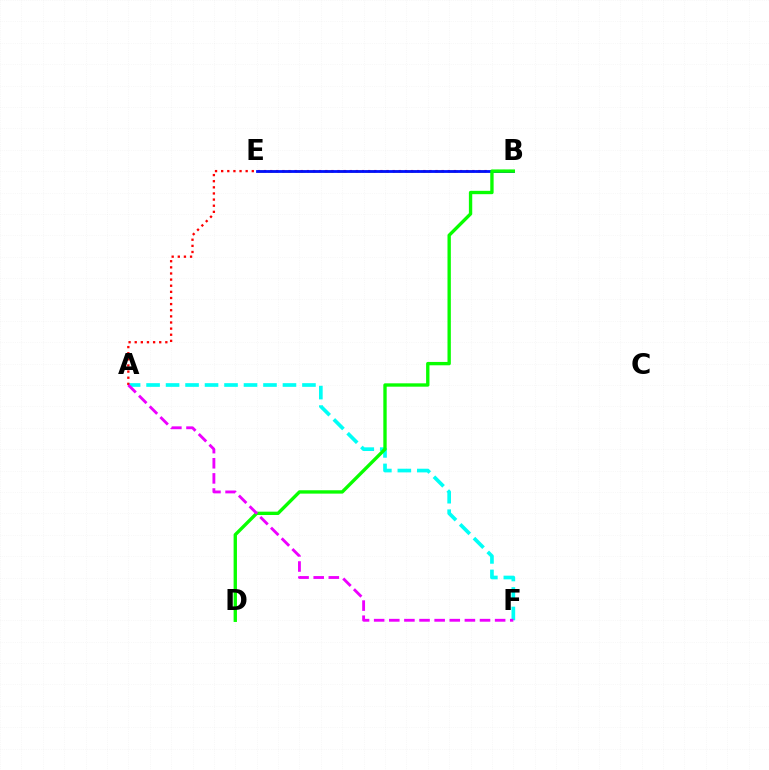{('A', 'F'): [{'color': '#00fff6', 'line_style': 'dashed', 'thickness': 2.65}, {'color': '#ee00ff', 'line_style': 'dashed', 'thickness': 2.05}], ('B', 'E'): [{'color': '#fcf500', 'line_style': 'dashed', 'thickness': 1.88}, {'color': '#0010ff', 'line_style': 'solid', 'thickness': 2.02}], ('A', 'B'): [{'color': '#ff0000', 'line_style': 'dotted', 'thickness': 1.66}], ('B', 'D'): [{'color': '#08ff00', 'line_style': 'solid', 'thickness': 2.42}]}